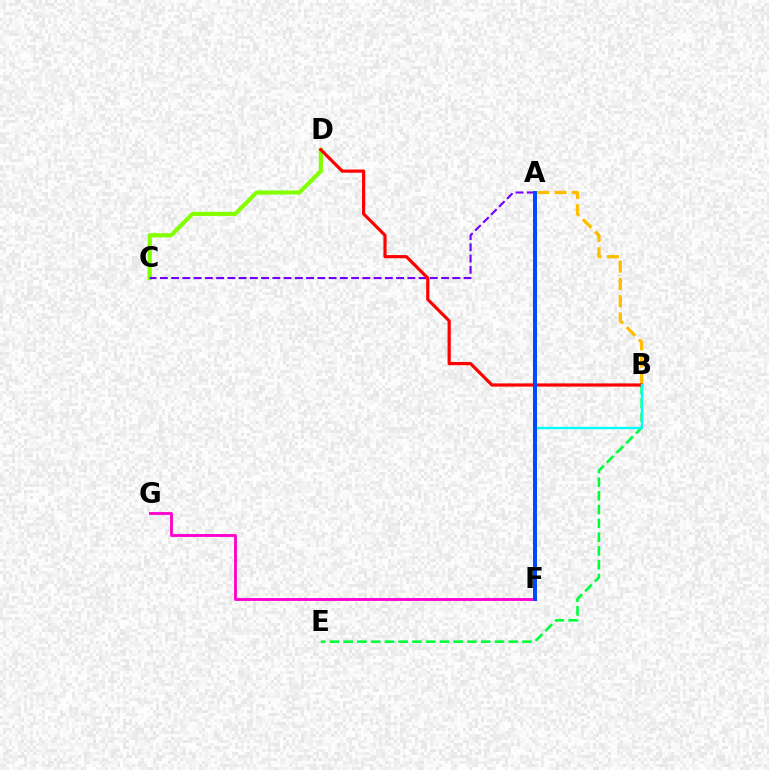{('A', 'B'): [{'color': '#ffbd00', 'line_style': 'dashed', 'thickness': 2.35}], ('B', 'E'): [{'color': '#00ff39', 'line_style': 'dashed', 'thickness': 1.87}], ('C', 'D'): [{'color': '#84ff00', 'line_style': 'solid', 'thickness': 2.98}], ('A', 'C'): [{'color': '#7200ff', 'line_style': 'dashed', 'thickness': 1.53}], ('F', 'G'): [{'color': '#ff00cf', 'line_style': 'solid', 'thickness': 2.05}], ('B', 'D'): [{'color': '#ff0000', 'line_style': 'solid', 'thickness': 2.29}], ('B', 'F'): [{'color': '#00fff6', 'line_style': 'solid', 'thickness': 1.71}], ('A', 'F'): [{'color': '#004bff', 'line_style': 'solid', 'thickness': 2.88}]}